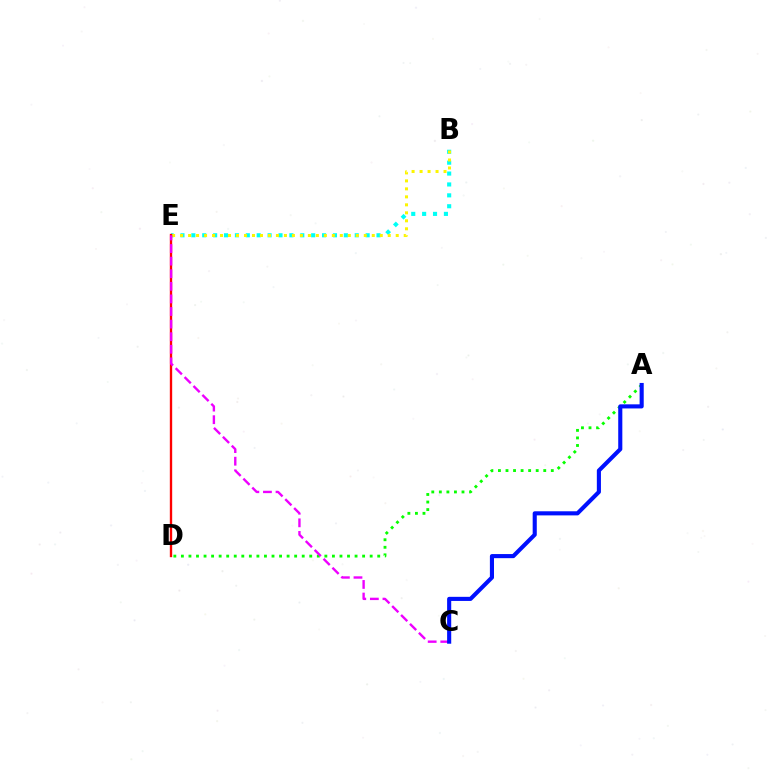{('B', 'E'): [{'color': '#00fff6', 'line_style': 'dotted', 'thickness': 2.96}, {'color': '#fcf500', 'line_style': 'dotted', 'thickness': 2.17}], ('A', 'D'): [{'color': '#08ff00', 'line_style': 'dotted', 'thickness': 2.05}], ('D', 'E'): [{'color': '#ff0000', 'line_style': 'solid', 'thickness': 1.69}], ('C', 'E'): [{'color': '#ee00ff', 'line_style': 'dashed', 'thickness': 1.71}], ('A', 'C'): [{'color': '#0010ff', 'line_style': 'solid', 'thickness': 2.96}]}